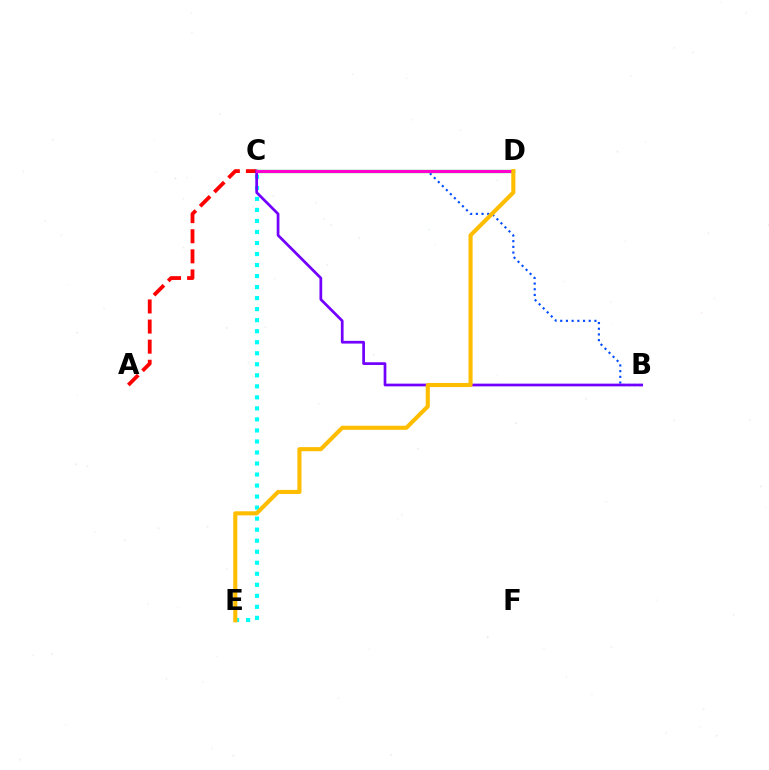{('C', 'E'): [{'color': '#00fff6', 'line_style': 'dotted', 'thickness': 3.0}], ('A', 'C'): [{'color': '#ff0000', 'line_style': 'dashed', 'thickness': 2.73}], ('B', 'C'): [{'color': '#004bff', 'line_style': 'dotted', 'thickness': 1.55}, {'color': '#7200ff', 'line_style': 'solid', 'thickness': 1.96}], ('C', 'D'): [{'color': '#00ff39', 'line_style': 'solid', 'thickness': 2.4}, {'color': '#84ff00', 'line_style': 'dotted', 'thickness': 2.06}, {'color': '#ff00cf', 'line_style': 'solid', 'thickness': 2.24}], ('D', 'E'): [{'color': '#ffbd00', 'line_style': 'solid', 'thickness': 2.95}]}